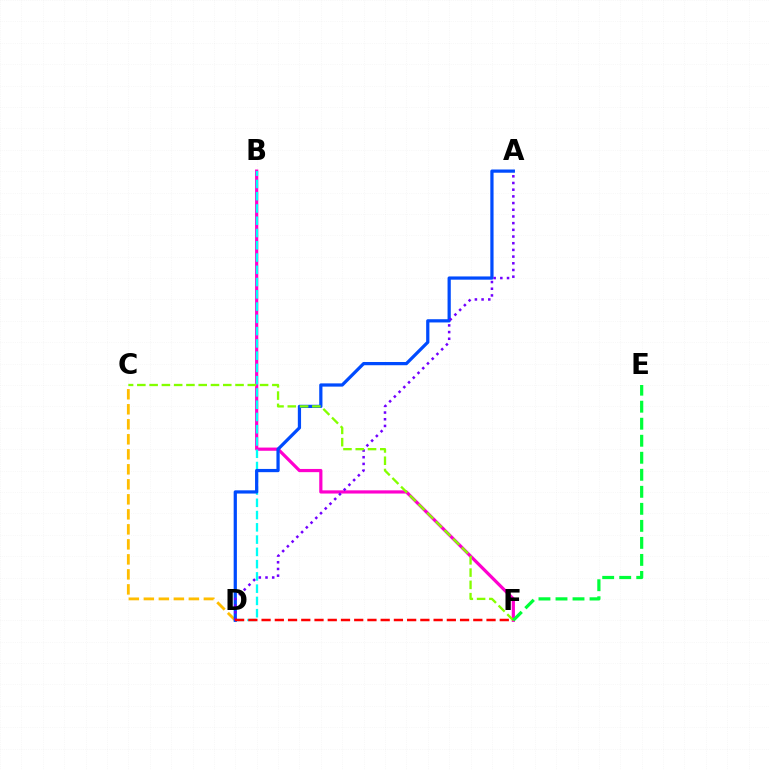{('B', 'F'): [{'color': '#ff00cf', 'line_style': 'solid', 'thickness': 2.31}], ('C', 'D'): [{'color': '#ffbd00', 'line_style': 'dashed', 'thickness': 2.04}], ('B', 'D'): [{'color': '#00fff6', 'line_style': 'dashed', 'thickness': 1.67}], ('A', 'D'): [{'color': '#004bff', 'line_style': 'solid', 'thickness': 2.33}, {'color': '#7200ff', 'line_style': 'dotted', 'thickness': 1.82}], ('C', 'F'): [{'color': '#84ff00', 'line_style': 'dashed', 'thickness': 1.67}], ('E', 'F'): [{'color': '#00ff39', 'line_style': 'dashed', 'thickness': 2.31}], ('D', 'F'): [{'color': '#ff0000', 'line_style': 'dashed', 'thickness': 1.8}]}